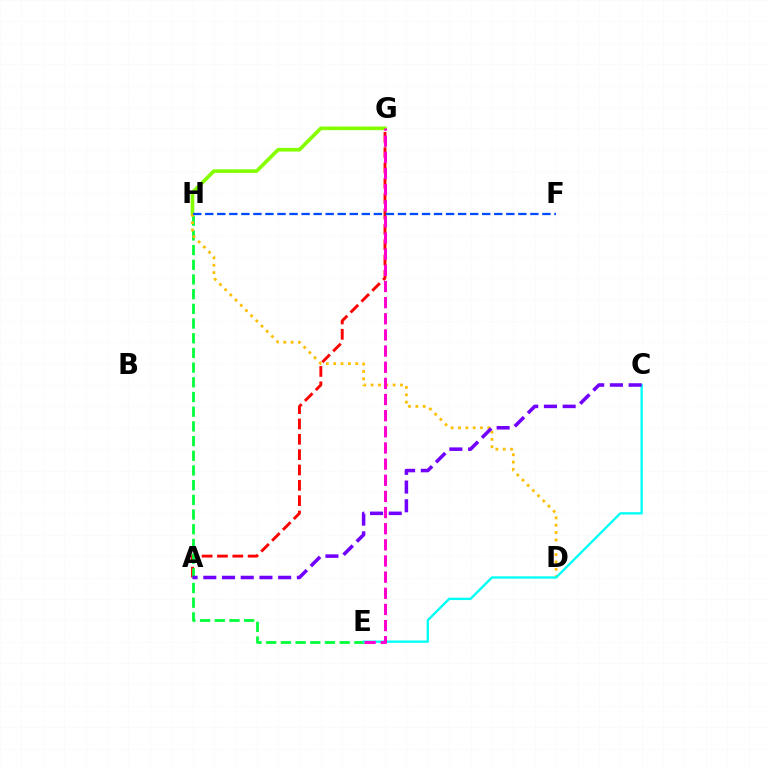{('G', 'H'): [{'color': '#84ff00', 'line_style': 'solid', 'thickness': 2.61}], ('A', 'G'): [{'color': '#ff0000', 'line_style': 'dashed', 'thickness': 2.08}], ('E', 'H'): [{'color': '#00ff39', 'line_style': 'dashed', 'thickness': 2.0}], ('D', 'H'): [{'color': '#ffbd00', 'line_style': 'dotted', 'thickness': 2.0}], ('C', 'E'): [{'color': '#00fff6', 'line_style': 'solid', 'thickness': 1.68}], ('A', 'C'): [{'color': '#7200ff', 'line_style': 'dashed', 'thickness': 2.54}], ('E', 'G'): [{'color': '#ff00cf', 'line_style': 'dashed', 'thickness': 2.19}], ('F', 'H'): [{'color': '#004bff', 'line_style': 'dashed', 'thickness': 1.64}]}